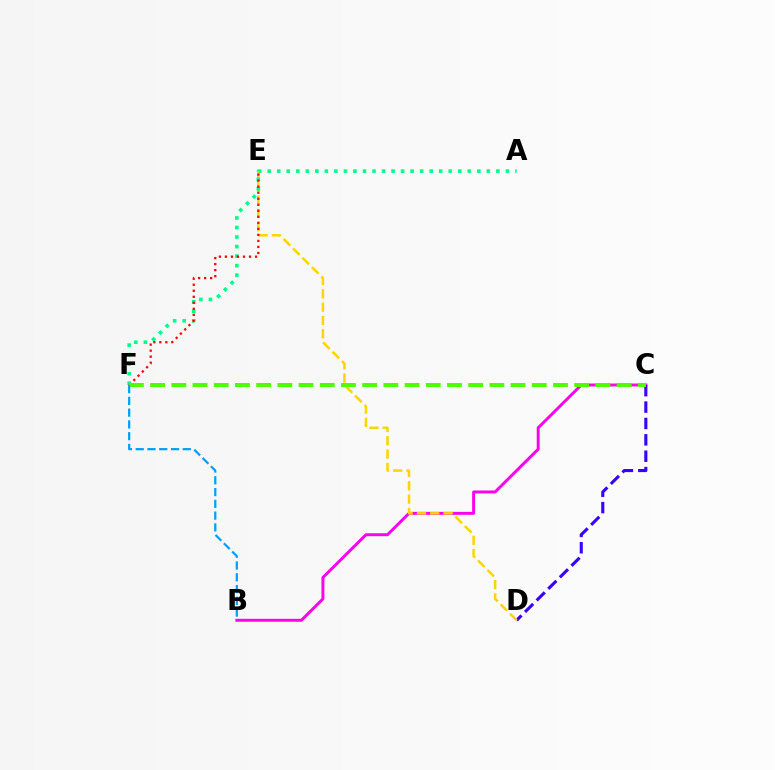{('B', 'C'): [{'color': '#ff00ed', 'line_style': 'solid', 'thickness': 2.12}], ('C', 'D'): [{'color': '#3700ff', 'line_style': 'dashed', 'thickness': 2.22}], ('D', 'E'): [{'color': '#ffd500', 'line_style': 'dashed', 'thickness': 1.81}], ('A', 'F'): [{'color': '#00ff86', 'line_style': 'dotted', 'thickness': 2.59}], ('E', 'F'): [{'color': '#ff0000', 'line_style': 'dotted', 'thickness': 1.64}], ('C', 'F'): [{'color': '#4fff00', 'line_style': 'dashed', 'thickness': 2.88}], ('B', 'F'): [{'color': '#009eff', 'line_style': 'dashed', 'thickness': 1.6}]}